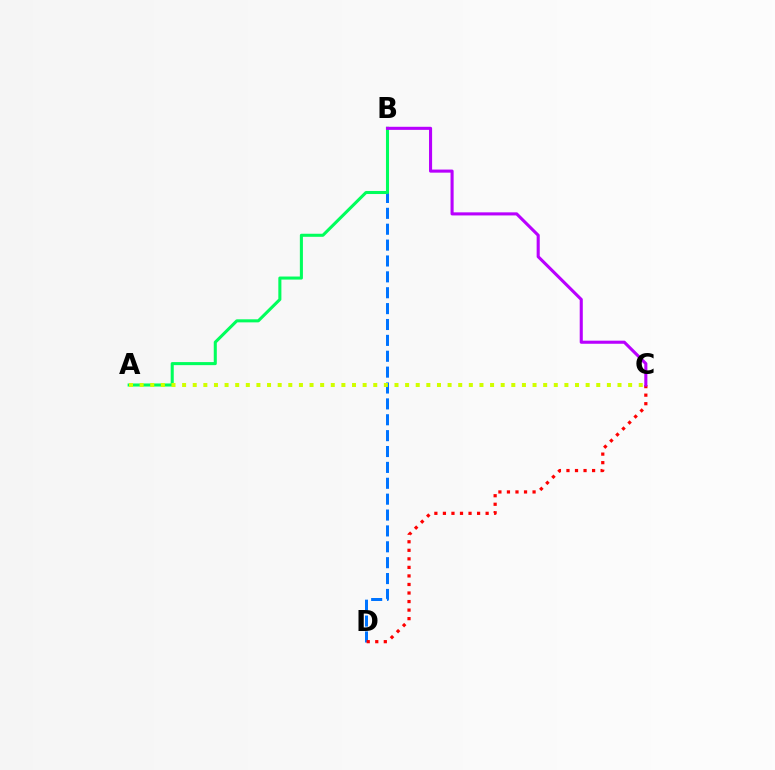{('B', 'D'): [{'color': '#0074ff', 'line_style': 'dashed', 'thickness': 2.16}], ('A', 'B'): [{'color': '#00ff5c', 'line_style': 'solid', 'thickness': 2.2}], ('C', 'D'): [{'color': '#ff0000', 'line_style': 'dotted', 'thickness': 2.32}], ('B', 'C'): [{'color': '#b900ff', 'line_style': 'solid', 'thickness': 2.22}], ('A', 'C'): [{'color': '#d1ff00', 'line_style': 'dotted', 'thickness': 2.89}]}